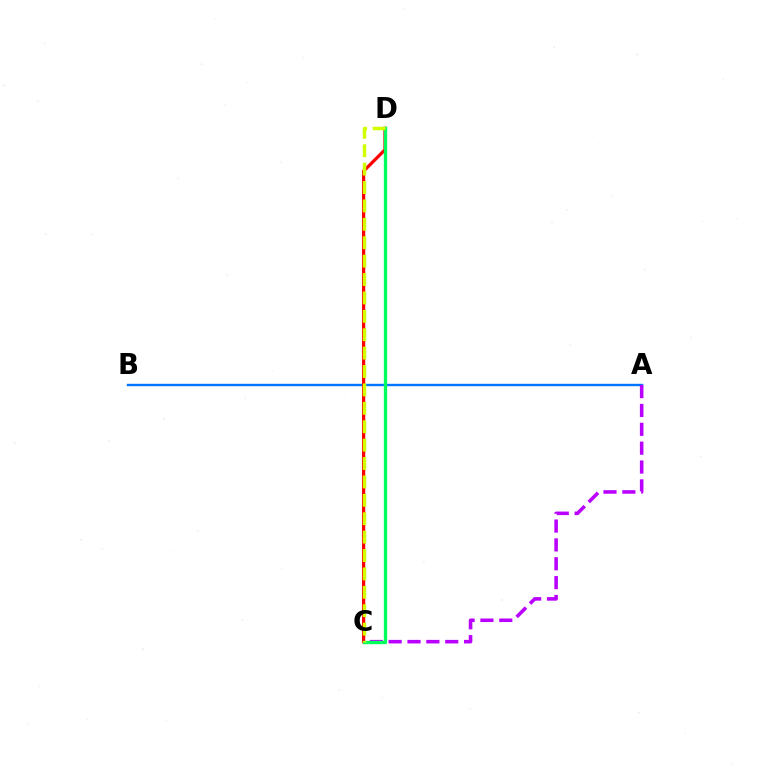{('A', 'B'): [{'color': '#0074ff', 'line_style': 'solid', 'thickness': 1.72}], ('A', 'C'): [{'color': '#b900ff', 'line_style': 'dashed', 'thickness': 2.56}], ('C', 'D'): [{'color': '#ff0000', 'line_style': 'solid', 'thickness': 2.34}, {'color': '#00ff5c', 'line_style': 'solid', 'thickness': 2.41}, {'color': '#d1ff00', 'line_style': 'dashed', 'thickness': 2.5}]}